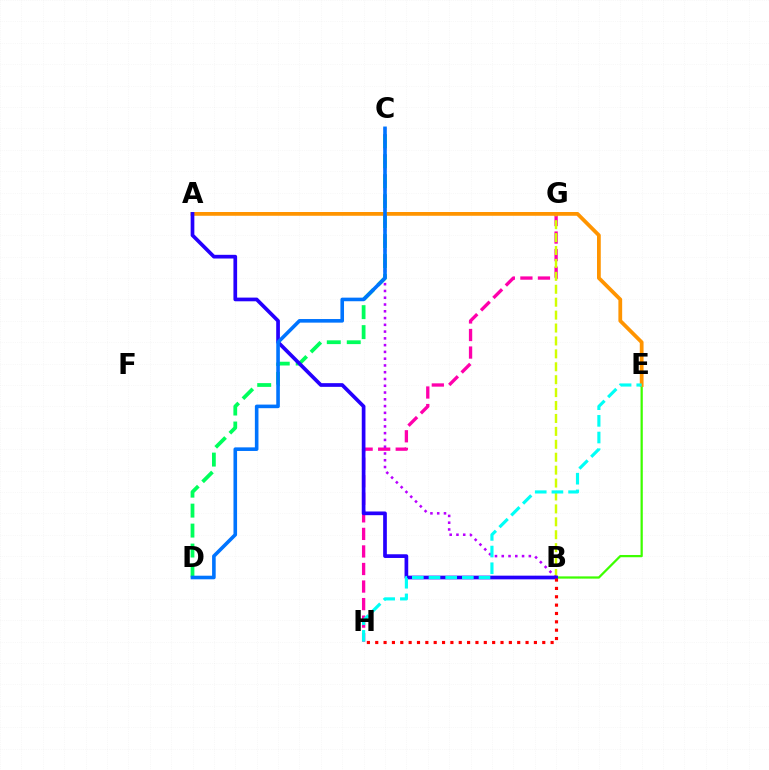{('G', 'H'): [{'color': '#ff00ac', 'line_style': 'dashed', 'thickness': 2.38}], ('B', 'G'): [{'color': '#d1ff00', 'line_style': 'dashed', 'thickness': 1.76}], ('C', 'D'): [{'color': '#00ff5c', 'line_style': 'dashed', 'thickness': 2.71}, {'color': '#0074ff', 'line_style': 'solid', 'thickness': 2.59}], ('B', 'E'): [{'color': '#3dff00', 'line_style': 'solid', 'thickness': 1.62}], ('A', 'E'): [{'color': '#ff9400', 'line_style': 'solid', 'thickness': 2.71}], ('B', 'C'): [{'color': '#b900ff', 'line_style': 'dotted', 'thickness': 1.84}], ('A', 'B'): [{'color': '#2500ff', 'line_style': 'solid', 'thickness': 2.66}], ('B', 'H'): [{'color': '#ff0000', 'line_style': 'dotted', 'thickness': 2.27}], ('E', 'H'): [{'color': '#00fff6', 'line_style': 'dashed', 'thickness': 2.27}]}